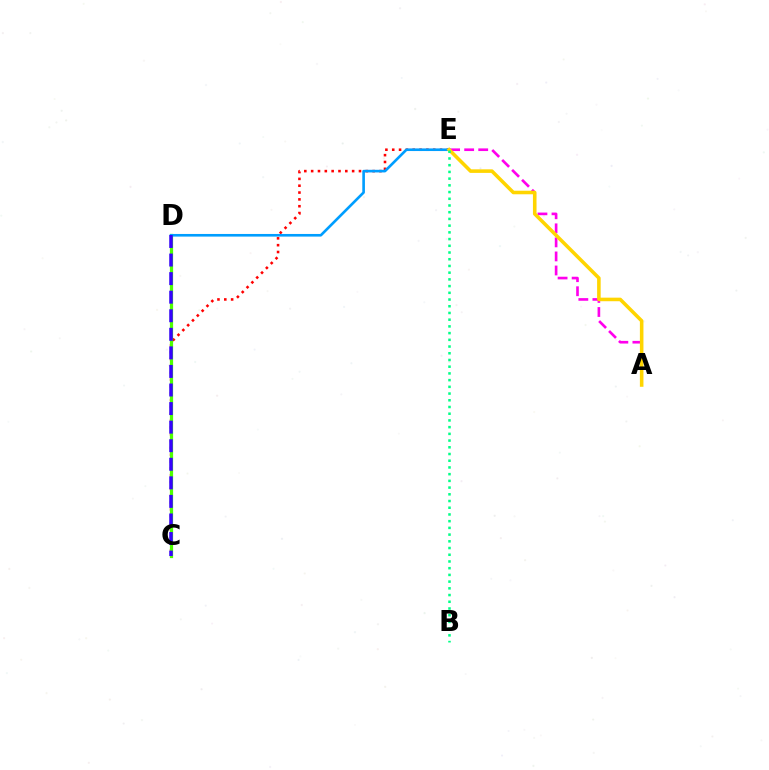{('A', 'E'): [{'color': '#ff00ed', 'line_style': 'dashed', 'thickness': 1.91}, {'color': '#ffd500', 'line_style': 'solid', 'thickness': 2.57}], ('C', 'E'): [{'color': '#ff0000', 'line_style': 'dotted', 'thickness': 1.86}], ('C', 'D'): [{'color': '#4fff00', 'line_style': 'solid', 'thickness': 2.32}, {'color': '#3700ff', 'line_style': 'dashed', 'thickness': 2.52}], ('D', 'E'): [{'color': '#009eff', 'line_style': 'solid', 'thickness': 1.9}], ('B', 'E'): [{'color': '#00ff86', 'line_style': 'dotted', 'thickness': 1.82}]}